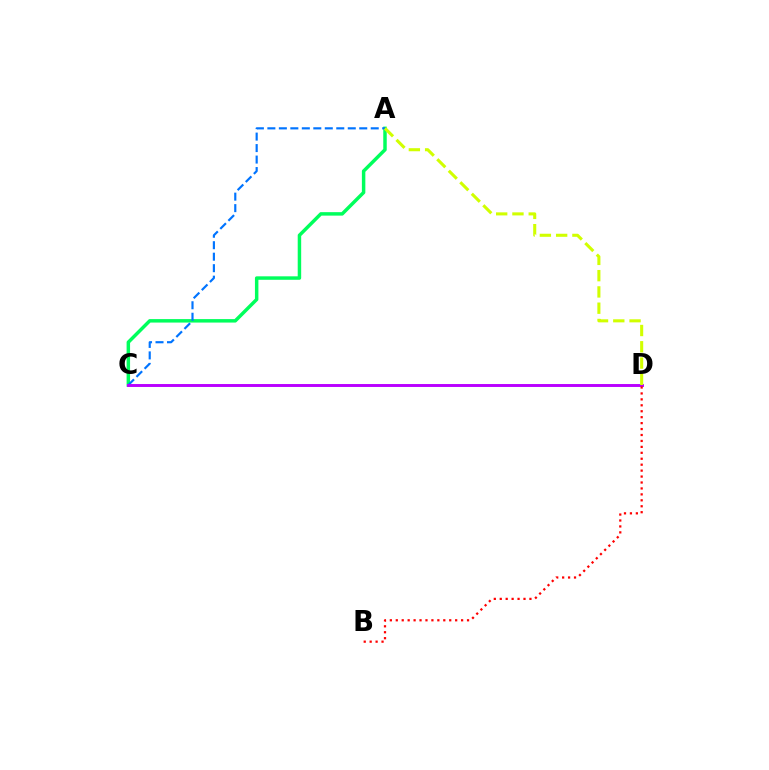{('A', 'C'): [{'color': '#00ff5c', 'line_style': 'solid', 'thickness': 2.5}, {'color': '#0074ff', 'line_style': 'dashed', 'thickness': 1.56}], ('C', 'D'): [{'color': '#b900ff', 'line_style': 'solid', 'thickness': 2.11}], ('A', 'D'): [{'color': '#d1ff00', 'line_style': 'dashed', 'thickness': 2.21}], ('B', 'D'): [{'color': '#ff0000', 'line_style': 'dotted', 'thickness': 1.61}]}